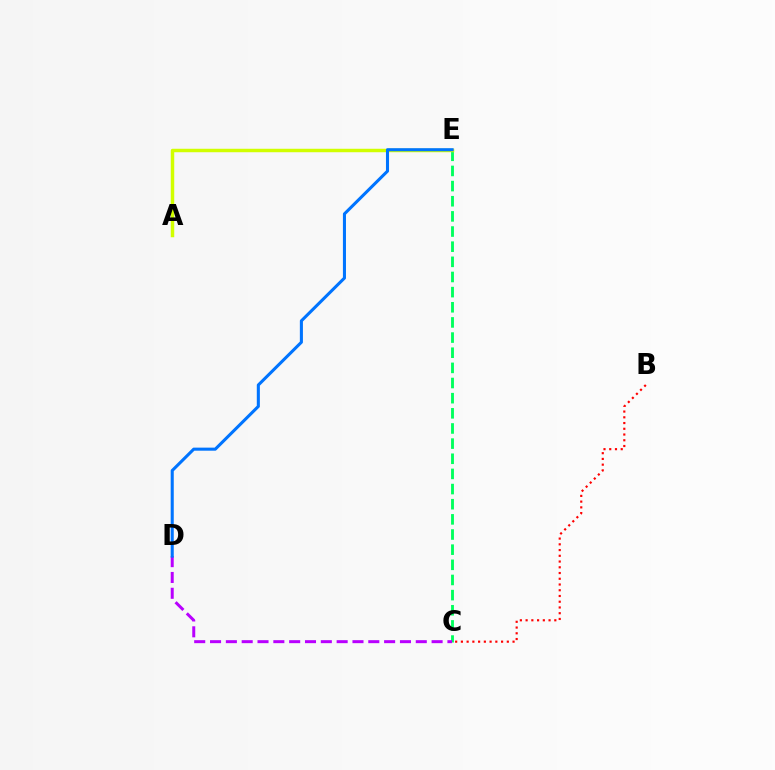{('C', 'E'): [{'color': '#00ff5c', 'line_style': 'dashed', 'thickness': 2.06}], ('B', 'C'): [{'color': '#ff0000', 'line_style': 'dotted', 'thickness': 1.56}], ('A', 'E'): [{'color': '#d1ff00', 'line_style': 'solid', 'thickness': 2.49}], ('C', 'D'): [{'color': '#b900ff', 'line_style': 'dashed', 'thickness': 2.15}], ('D', 'E'): [{'color': '#0074ff', 'line_style': 'solid', 'thickness': 2.21}]}